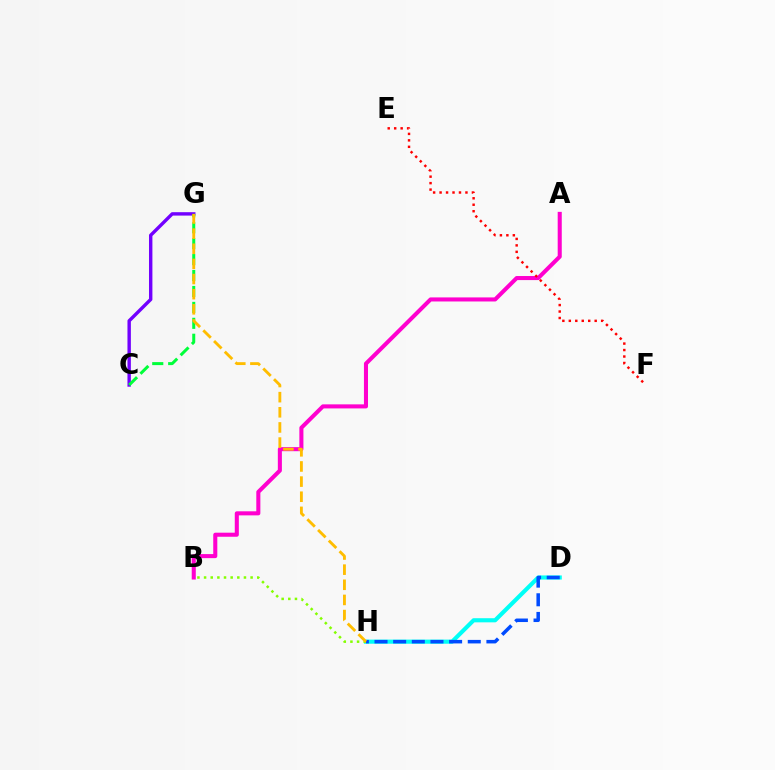{('A', 'B'): [{'color': '#ff00cf', 'line_style': 'solid', 'thickness': 2.92}], ('E', 'F'): [{'color': '#ff0000', 'line_style': 'dotted', 'thickness': 1.76}], ('D', 'H'): [{'color': '#00fff6', 'line_style': 'solid', 'thickness': 2.97}, {'color': '#004bff', 'line_style': 'dashed', 'thickness': 2.53}], ('C', 'G'): [{'color': '#7200ff', 'line_style': 'solid', 'thickness': 2.45}, {'color': '#00ff39', 'line_style': 'dashed', 'thickness': 2.16}], ('B', 'H'): [{'color': '#84ff00', 'line_style': 'dotted', 'thickness': 1.81}], ('G', 'H'): [{'color': '#ffbd00', 'line_style': 'dashed', 'thickness': 2.06}]}